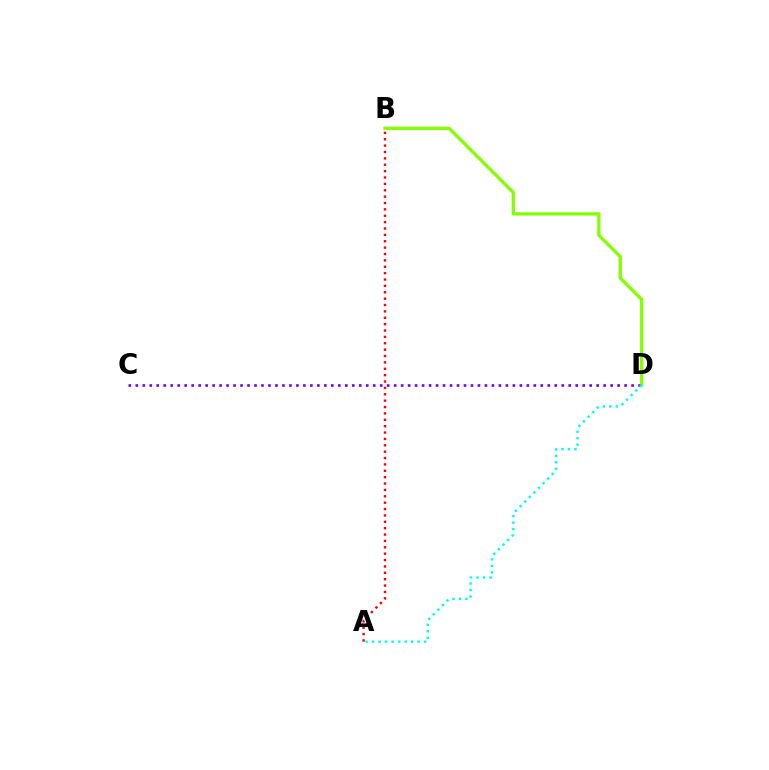{('B', 'D'): [{'color': '#84ff00', 'line_style': 'solid', 'thickness': 2.37}], ('C', 'D'): [{'color': '#7200ff', 'line_style': 'dotted', 'thickness': 1.9}], ('A', 'D'): [{'color': '#00fff6', 'line_style': 'dotted', 'thickness': 1.77}], ('A', 'B'): [{'color': '#ff0000', 'line_style': 'dotted', 'thickness': 1.73}]}